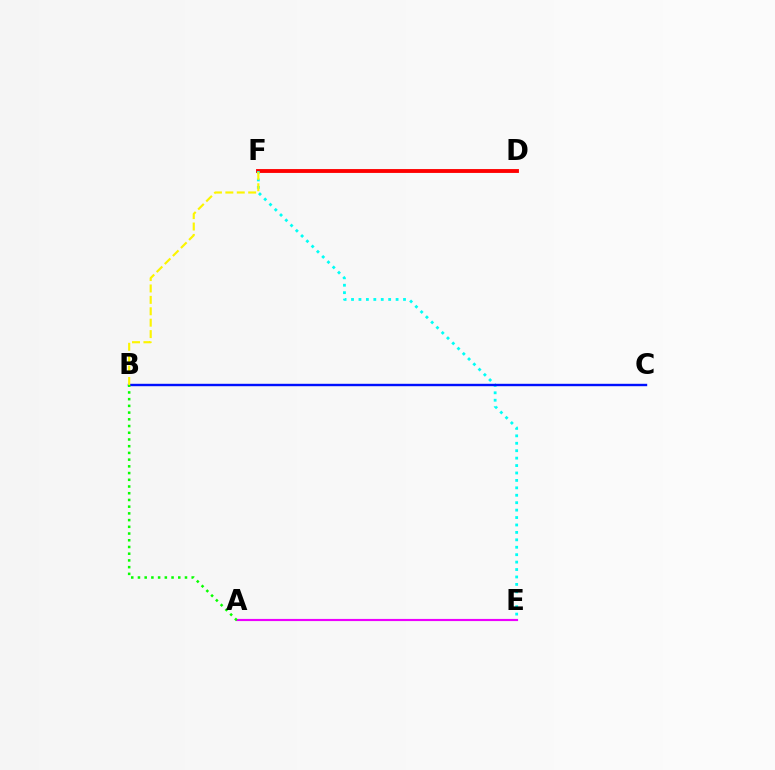{('D', 'F'): [{'color': '#ff0000', 'line_style': 'solid', 'thickness': 2.78}], ('E', 'F'): [{'color': '#00fff6', 'line_style': 'dotted', 'thickness': 2.02}], ('B', 'C'): [{'color': '#0010ff', 'line_style': 'solid', 'thickness': 1.74}], ('B', 'F'): [{'color': '#fcf500', 'line_style': 'dashed', 'thickness': 1.55}], ('A', 'E'): [{'color': '#ee00ff', 'line_style': 'solid', 'thickness': 1.55}], ('A', 'B'): [{'color': '#08ff00', 'line_style': 'dotted', 'thickness': 1.83}]}